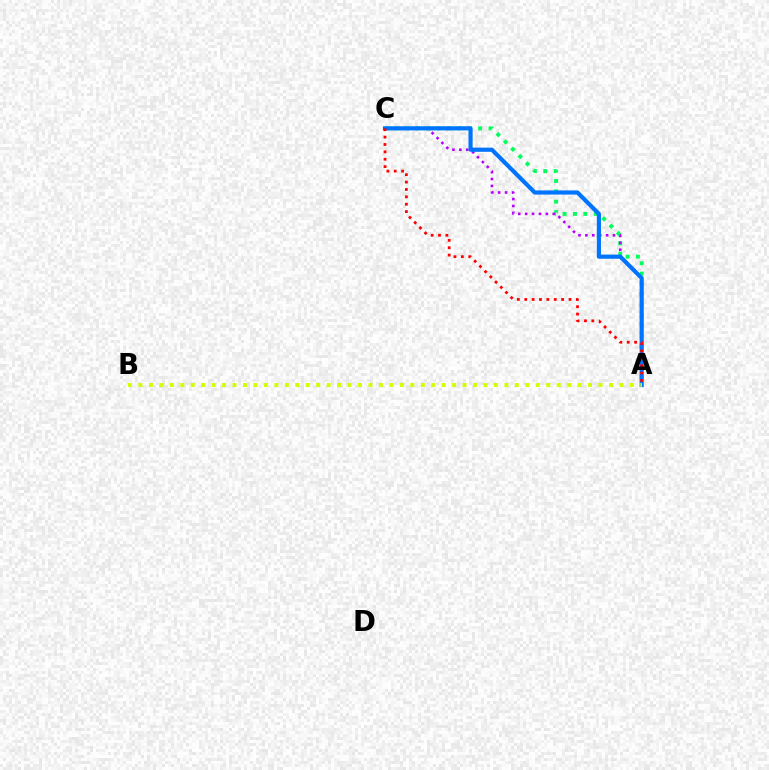{('A', 'C'): [{'color': '#00ff5c', 'line_style': 'dotted', 'thickness': 2.81}, {'color': '#b900ff', 'line_style': 'dotted', 'thickness': 1.88}, {'color': '#0074ff', 'line_style': 'solid', 'thickness': 3.0}, {'color': '#ff0000', 'line_style': 'dotted', 'thickness': 2.0}], ('A', 'B'): [{'color': '#d1ff00', 'line_style': 'dotted', 'thickness': 2.84}]}